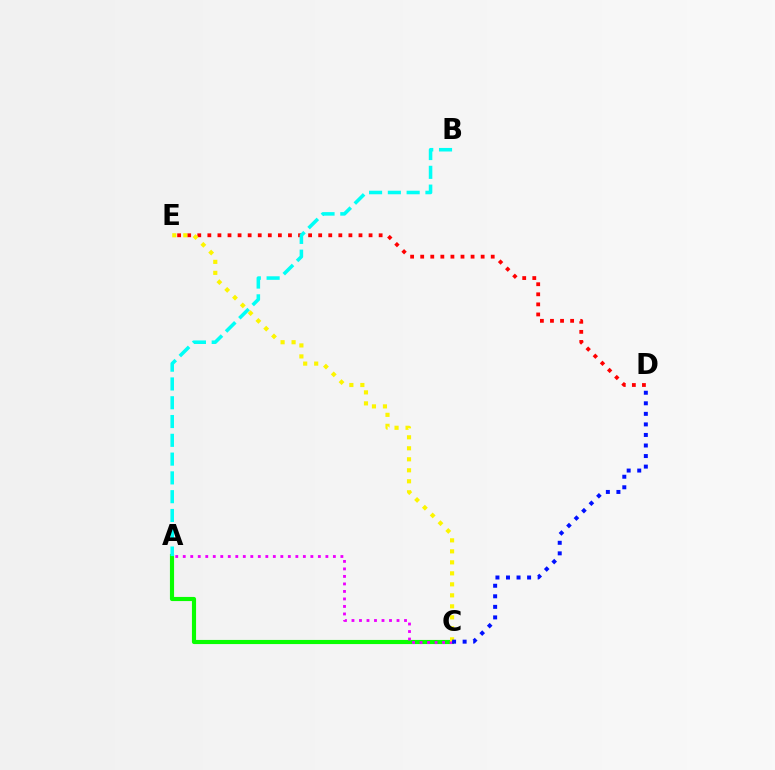{('A', 'C'): [{'color': '#08ff00', 'line_style': 'solid', 'thickness': 2.97}, {'color': '#ee00ff', 'line_style': 'dotted', 'thickness': 2.04}], ('D', 'E'): [{'color': '#ff0000', 'line_style': 'dotted', 'thickness': 2.74}], ('C', 'E'): [{'color': '#fcf500', 'line_style': 'dotted', 'thickness': 2.99}], ('A', 'B'): [{'color': '#00fff6', 'line_style': 'dashed', 'thickness': 2.55}], ('C', 'D'): [{'color': '#0010ff', 'line_style': 'dotted', 'thickness': 2.87}]}